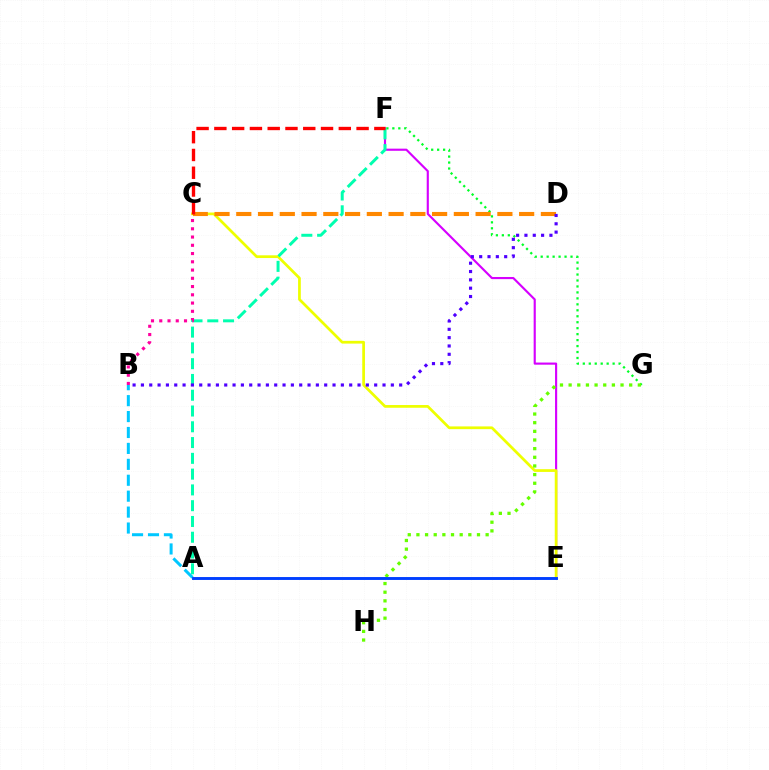{('E', 'F'): [{'color': '#d600ff', 'line_style': 'solid', 'thickness': 1.54}], ('A', 'B'): [{'color': '#00c7ff', 'line_style': 'dashed', 'thickness': 2.16}], ('C', 'E'): [{'color': '#eeff00', 'line_style': 'solid', 'thickness': 1.97}], ('F', 'G'): [{'color': '#00ff27', 'line_style': 'dotted', 'thickness': 1.62}], ('G', 'H'): [{'color': '#66ff00', 'line_style': 'dotted', 'thickness': 2.35}], ('A', 'E'): [{'color': '#003fff', 'line_style': 'solid', 'thickness': 2.08}], ('C', 'D'): [{'color': '#ff8800', 'line_style': 'dashed', 'thickness': 2.96}], ('A', 'F'): [{'color': '#00ffaf', 'line_style': 'dashed', 'thickness': 2.14}], ('C', 'F'): [{'color': '#ff0000', 'line_style': 'dashed', 'thickness': 2.42}], ('B', 'C'): [{'color': '#ff00a0', 'line_style': 'dotted', 'thickness': 2.24}], ('B', 'D'): [{'color': '#4f00ff', 'line_style': 'dotted', 'thickness': 2.26}]}